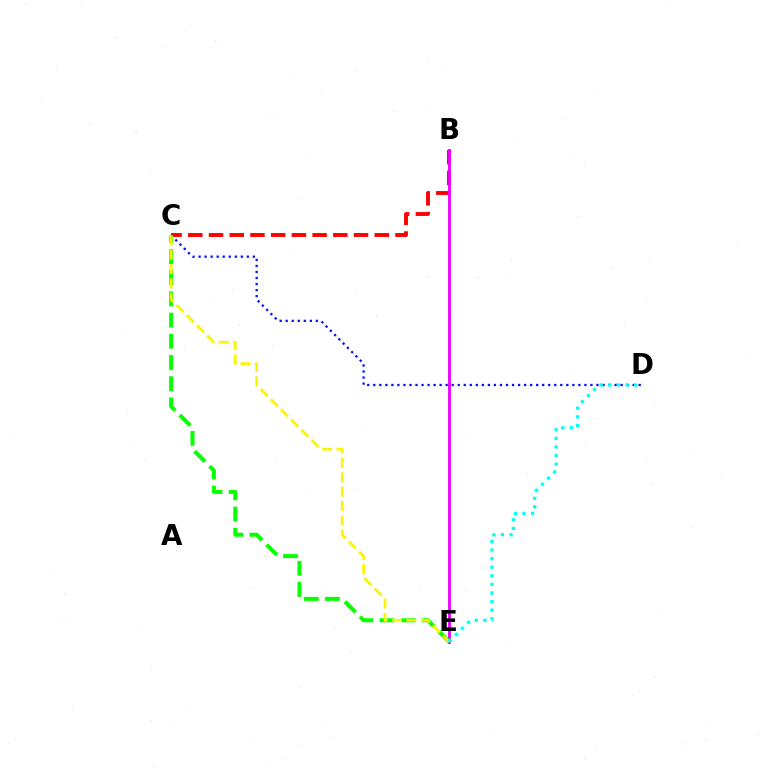{('B', 'C'): [{'color': '#ff0000', 'line_style': 'dashed', 'thickness': 2.81}], ('B', 'E'): [{'color': '#ee00ff', 'line_style': 'solid', 'thickness': 2.05}], ('C', 'D'): [{'color': '#0010ff', 'line_style': 'dotted', 'thickness': 1.64}], ('C', 'E'): [{'color': '#08ff00', 'line_style': 'dashed', 'thickness': 2.88}, {'color': '#fcf500', 'line_style': 'dashed', 'thickness': 1.96}], ('D', 'E'): [{'color': '#00fff6', 'line_style': 'dotted', 'thickness': 2.33}]}